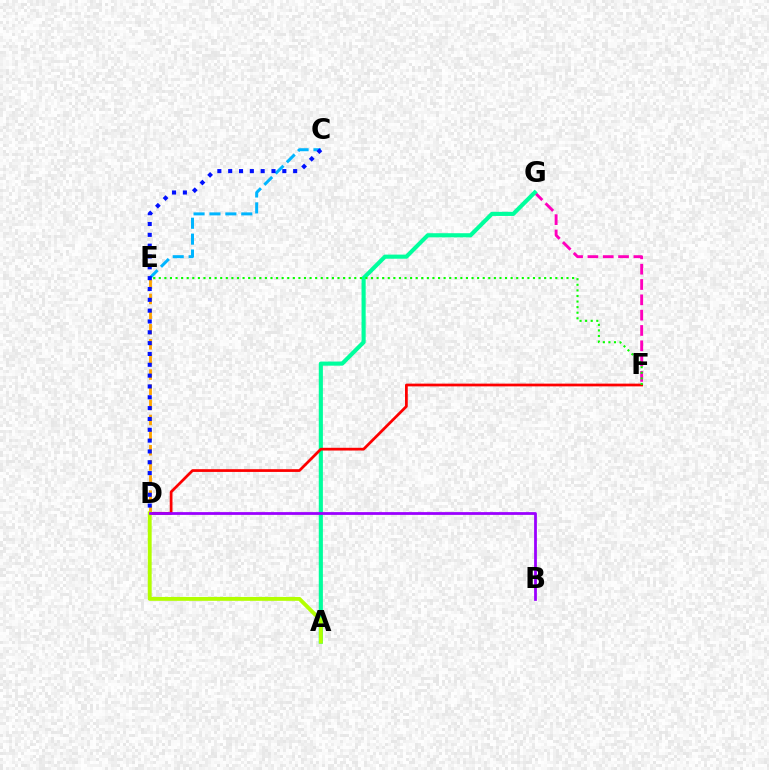{('F', 'G'): [{'color': '#ff00bd', 'line_style': 'dashed', 'thickness': 2.08}], ('C', 'E'): [{'color': '#00b5ff', 'line_style': 'dashed', 'thickness': 2.16}], ('D', 'E'): [{'color': '#ffa500', 'line_style': 'dashed', 'thickness': 2.06}], ('A', 'G'): [{'color': '#00ff9d', 'line_style': 'solid', 'thickness': 2.97}], ('D', 'F'): [{'color': '#ff0000', 'line_style': 'solid', 'thickness': 1.98}], ('E', 'F'): [{'color': '#08ff00', 'line_style': 'dotted', 'thickness': 1.52}], ('C', 'D'): [{'color': '#0010ff', 'line_style': 'dotted', 'thickness': 2.94}], ('A', 'D'): [{'color': '#b3ff00', 'line_style': 'solid', 'thickness': 2.79}], ('B', 'D'): [{'color': '#9b00ff', 'line_style': 'solid', 'thickness': 2.0}]}